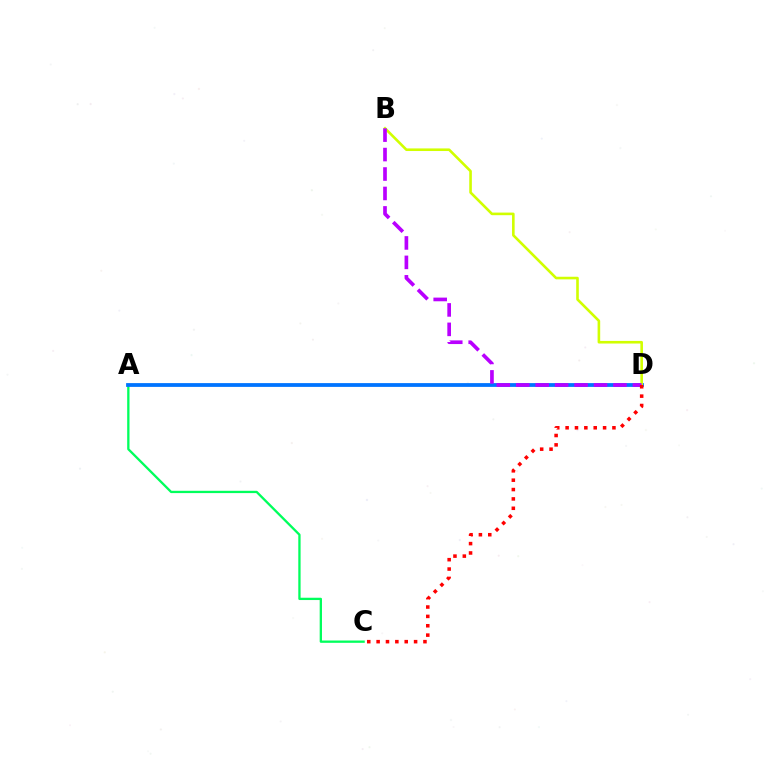{('A', 'C'): [{'color': '#00ff5c', 'line_style': 'solid', 'thickness': 1.66}], ('A', 'D'): [{'color': '#0074ff', 'line_style': 'solid', 'thickness': 2.72}], ('B', 'D'): [{'color': '#d1ff00', 'line_style': 'solid', 'thickness': 1.88}, {'color': '#b900ff', 'line_style': 'dashed', 'thickness': 2.64}], ('C', 'D'): [{'color': '#ff0000', 'line_style': 'dotted', 'thickness': 2.54}]}